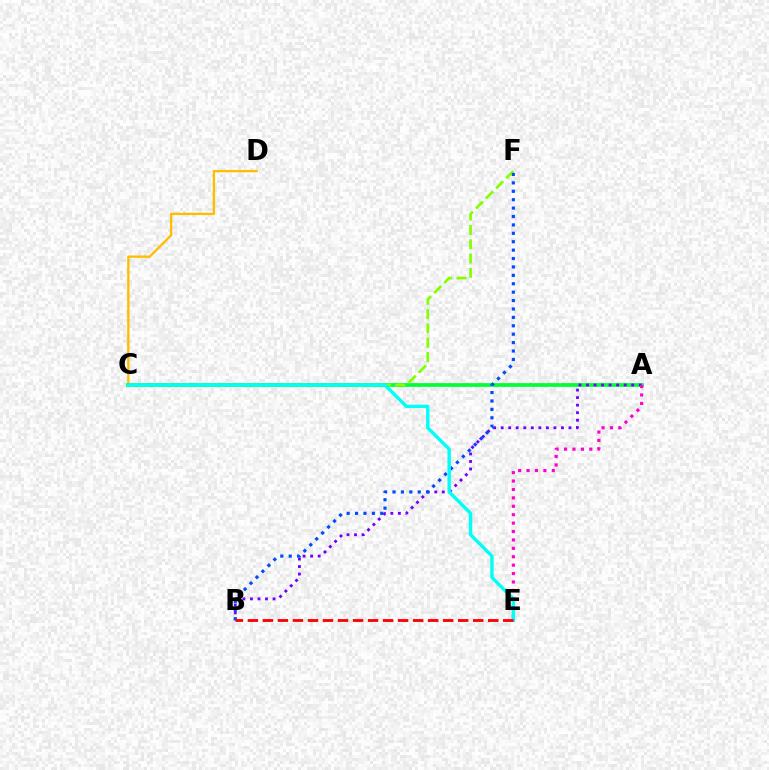{('C', 'D'): [{'color': '#ffbd00', 'line_style': 'solid', 'thickness': 1.68}], ('A', 'C'): [{'color': '#00ff39', 'line_style': 'solid', 'thickness': 2.69}], ('A', 'B'): [{'color': '#7200ff', 'line_style': 'dotted', 'thickness': 2.05}], ('C', 'F'): [{'color': '#84ff00', 'line_style': 'dashed', 'thickness': 1.94}], ('B', 'F'): [{'color': '#004bff', 'line_style': 'dotted', 'thickness': 2.28}], ('A', 'E'): [{'color': '#ff00cf', 'line_style': 'dotted', 'thickness': 2.29}], ('C', 'E'): [{'color': '#00fff6', 'line_style': 'solid', 'thickness': 2.45}], ('B', 'E'): [{'color': '#ff0000', 'line_style': 'dashed', 'thickness': 2.04}]}